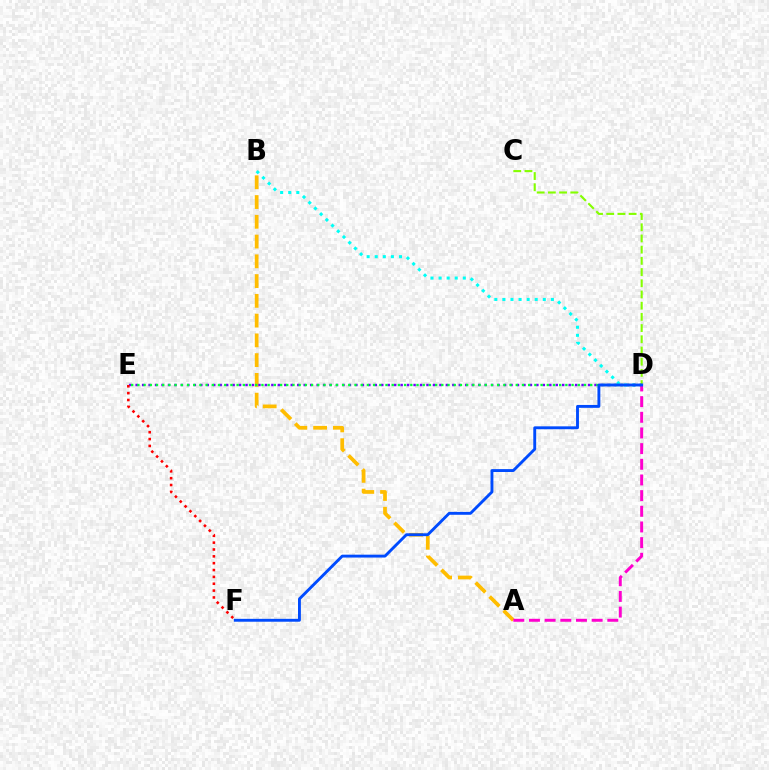{('A', 'B'): [{'color': '#ffbd00', 'line_style': 'dashed', 'thickness': 2.68}], ('B', 'D'): [{'color': '#00fff6', 'line_style': 'dotted', 'thickness': 2.19}], ('C', 'D'): [{'color': '#84ff00', 'line_style': 'dashed', 'thickness': 1.52}], ('D', 'E'): [{'color': '#7200ff', 'line_style': 'dotted', 'thickness': 1.76}, {'color': '#00ff39', 'line_style': 'dotted', 'thickness': 1.69}], ('A', 'D'): [{'color': '#ff00cf', 'line_style': 'dashed', 'thickness': 2.13}], ('E', 'F'): [{'color': '#ff0000', 'line_style': 'dotted', 'thickness': 1.86}], ('D', 'F'): [{'color': '#004bff', 'line_style': 'solid', 'thickness': 2.08}]}